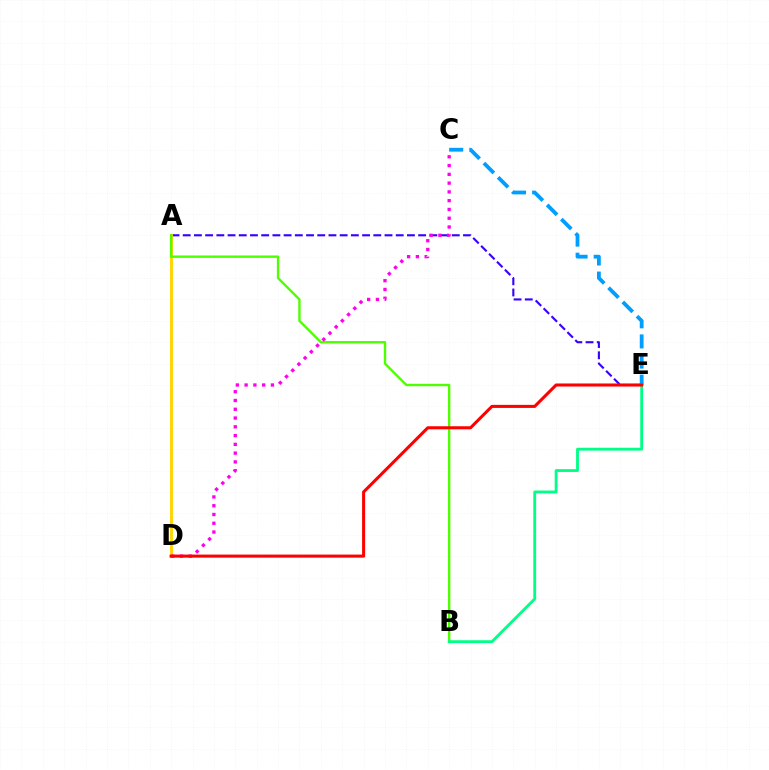{('A', 'E'): [{'color': '#3700ff', 'line_style': 'dashed', 'thickness': 1.52}], ('A', 'D'): [{'color': '#ffd500', 'line_style': 'solid', 'thickness': 2.09}], ('A', 'B'): [{'color': '#4fff00', 'line_style': 'solid', 'thickness': 1.71}], ('C', 'E'): [{'color': '#009eff', 'line_style': 'dashed', 'thickness': 2.74}], ('C', 'D'): [{'color': '#ff00ed', 'line_style': 'dotted', 'thickness': 2.38}], ('B', 'E'): [{'color': '#00ff86', 'line_style': 'solid', 'thickness': 2.04}], ('D', 'E'): [{'color': '#ff0000', 'line_style': 'solid', 'thickness': 2.2}]}